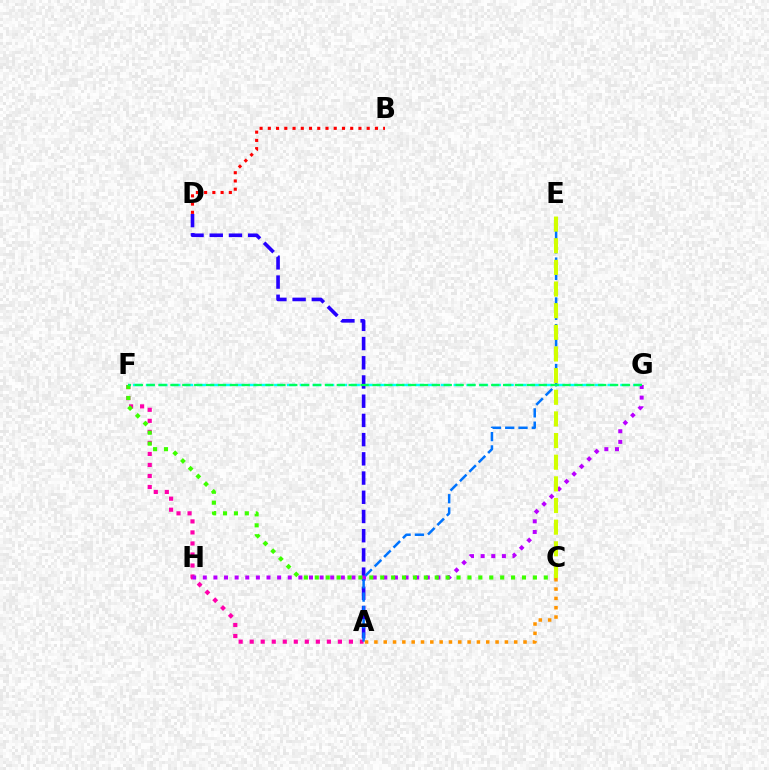{('A', 'F'): [{'color': '#ff00ac', 'line_style': 'dotted', 'thickness': 3.0}], ('F', 'G'): [{'color': '#00fff6', 'line_style': 'dashed', 'thickness': 1.74}, {'color': '#00ff5c', 'line_style': 'dashed', 'thickness': 1.61}], ('A', 'D'): [{'color': '#2500ff', 'line_style': 'dashed', 'thickness': 2.61}], ('B', 'D'): [{'color': '#ff0000', 'line_style': 'dotted', 'thickness': 2.24}], ('G', 'H'): [{'color': '#b900ff', 'line_style': 'dotted', 'thickness': 2.89}], ('A', 'E'): [{'color': '#0074ff', 'line_style': 'dashed', 'thickness': 1.81}], ('C', 'F'): [{'color': '#3dff00', 'line_style': 'dotted', 'thickness': 2.96}], ('A', 'C'): [{'color': '#ff9400', 'line_style': 'dotted', 'thickness': 2.53}], ('C', 'E'): [{'color': '#d1ff00', 'line_style': 'dashed', 'thickness': 2.94}]}